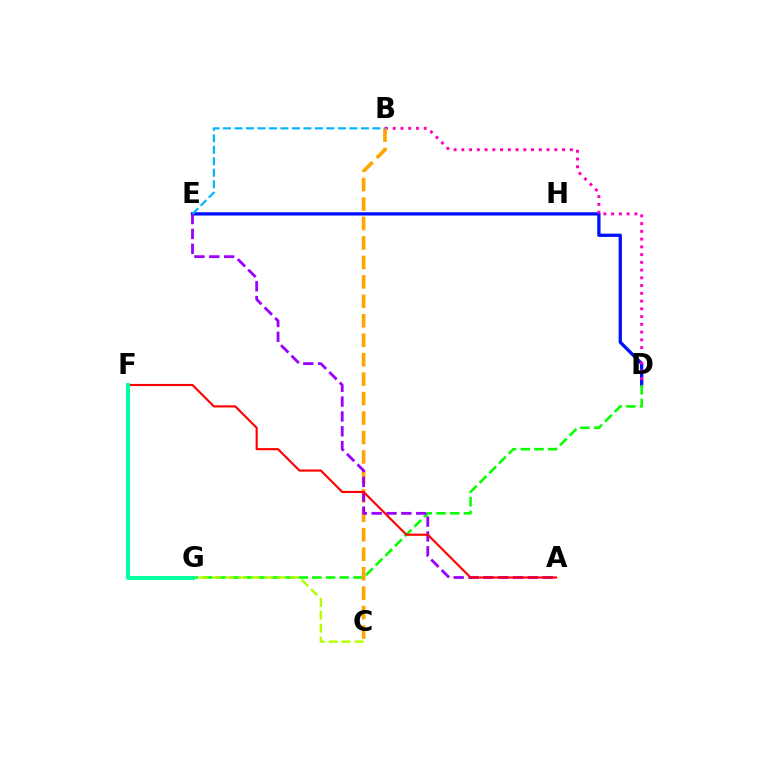{('D', 'E'): [{'color': '#0010ff', 'line_style': 'solid', 'thickness': 2.37}], ('D', 'G'): [{'color': '#08ff00', 'line_style': 'dashed', 'thickness': 1.86}], ('C', 'G'): [{'color': '#b3ff00', 'line_style': 'dashed', 'thickness': 1.76}], ('B', 'D'): [{'color': '#ff00bd', 'line_style': 'dotted', 'thickness': 2.11}], ('B', 'C'): [{'color': '#ffa500', 'line_style': 'dashed', 'thickness': 2.64}], ('A', 'E'): [{'color': '#9b00ff', 'line_style': 'dashed', 'thickness': 2.02}], ('A', 'F'): [{'color': '#ff0000', 'line_style': 'solid', 'thickness': 1.54}], ('B', 'E'): [{'color': '#00b5ff', 'line_style': 'dashed', 'thickness': 1.56}], ('F', 'G'): [{'color': '#00ff9d', 'line_style': 'solid', 'thickness': 2.8}]}